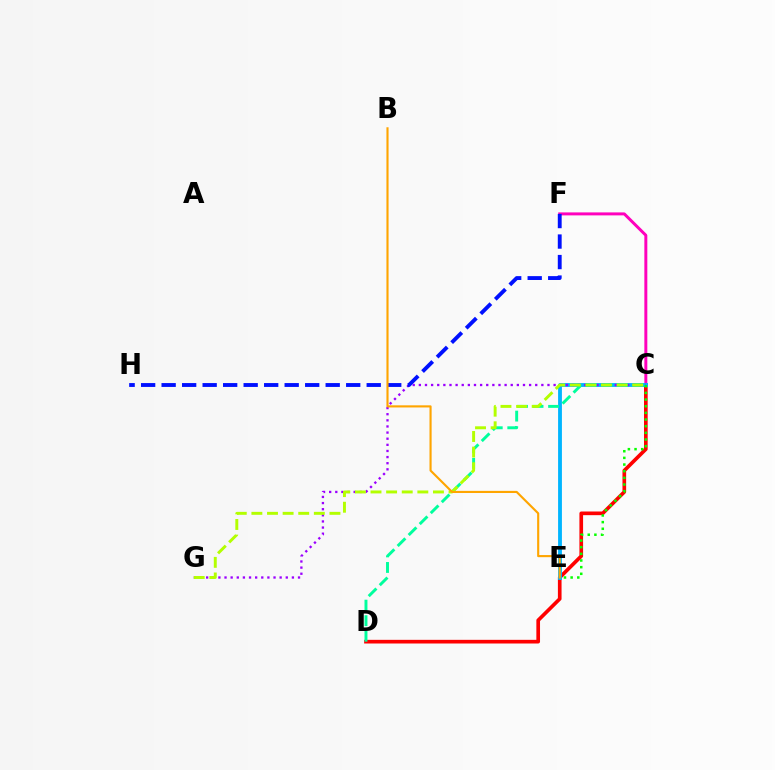{('C', 'D'): [{'color': '#ff0000', 'line_style': 'solid', 'thickness': 2.64}, {'color': '#00ff9d', 'line_style': 'dashed', 'thickness': 2.11}], ('C', 'F'): [{'color': '#ff00bd', 'line_style': 'solid', 'thickness': 2.14}], ('C', 'E'): [{'color': '#00b5ff', 'line_style': 'solid', 'thickness': 2.76}, {'color': '#08ff00', 'line_style': 'dotted', 'thickness': 1.81}], ('C', 'G'): [{'color': '#9b00ff', 'line_style': 'dotted', 'thickness': 1.66}, {'color': '#b3ff00', 'line_style': 'dashed', 'thickness': 2.12}], ('F', 'H'): [{'color': '#0010ff', 'line_style': 'dashed', 'thickness': 2.79}], ('B', 'E'): [{'color': '#ffa500', 'line_style': 'solid', 'thickness': 1.53}]}